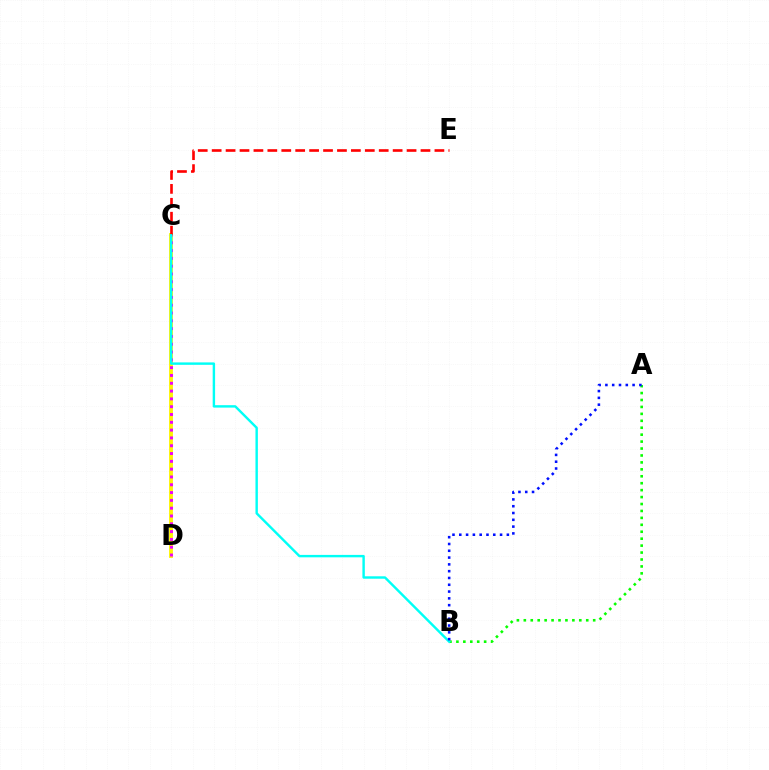{('C', 'D'): [{'color': '#fcf500', 'line_style': 'solid', 'thickness': 2.77}, {'color': '#ee00ff', 'line_style': 'dotted', 'thickness': 2.12}], ('C', 'E'): [{'color': '#ff0000', 'line_style': 'dashed', 'thickness': 1.89}], ('A', 'B'): [{'color': '#08ff00', 'line_style': 'dotted', 'thickness': 1.88}, {'color': '#0010ff', 'line_style': 'dotted', 'thickness': 1.85}], ('B', 'C'): [{'color': '#00fff6', 'line_style': 'solid', 'thickness': 1.74}]}